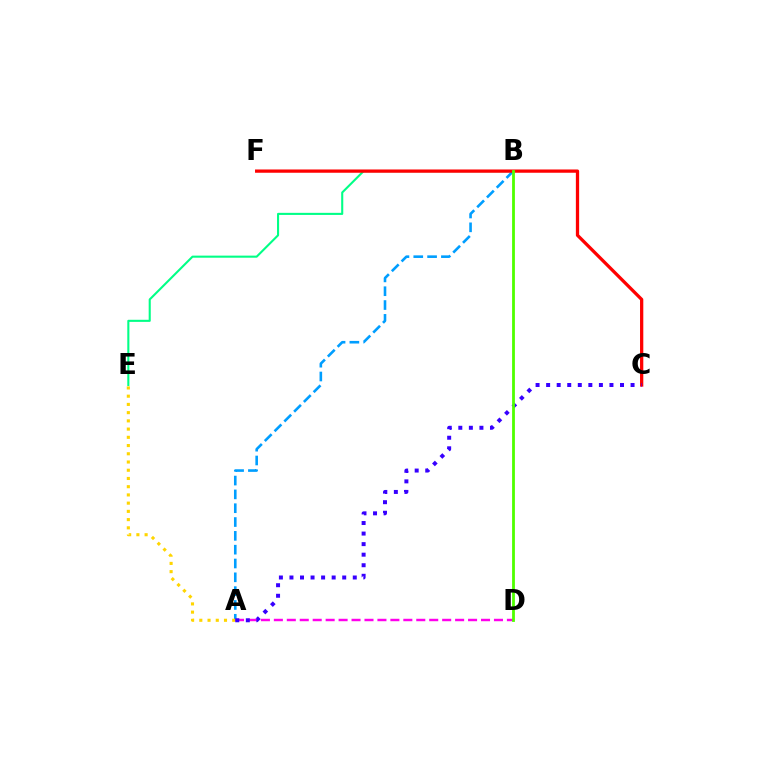{('B', 'E'): [{'color': '#00ff86', 'line_style': 'solid', 'thickness': 1.51}], ('A', 'B'): [{'color': '#009eff', 'line_style': 'dashed', 'thickness': 1.88}], ('C', 'F'): [{'color': '#ff0000', 'line_style': 'solid', 'thickness': 2.35}], ('A', 'D'): [{'color': '#ff00ed', 'line_style': 'dashed', 'thickness': 1.76}], ('A', 'E'): [{'color': '#ffd500', 'line_style': 'dotted', 'thickness': 2.24}], ('A', 'C'): [{'color': '#3700ff', 'line_style': 'dotted', 'thickness': 2.87}], ('B', 'D'): [{'color': '#4fff00', 'line_style': 'solid', 'thickness': 2.02}]}